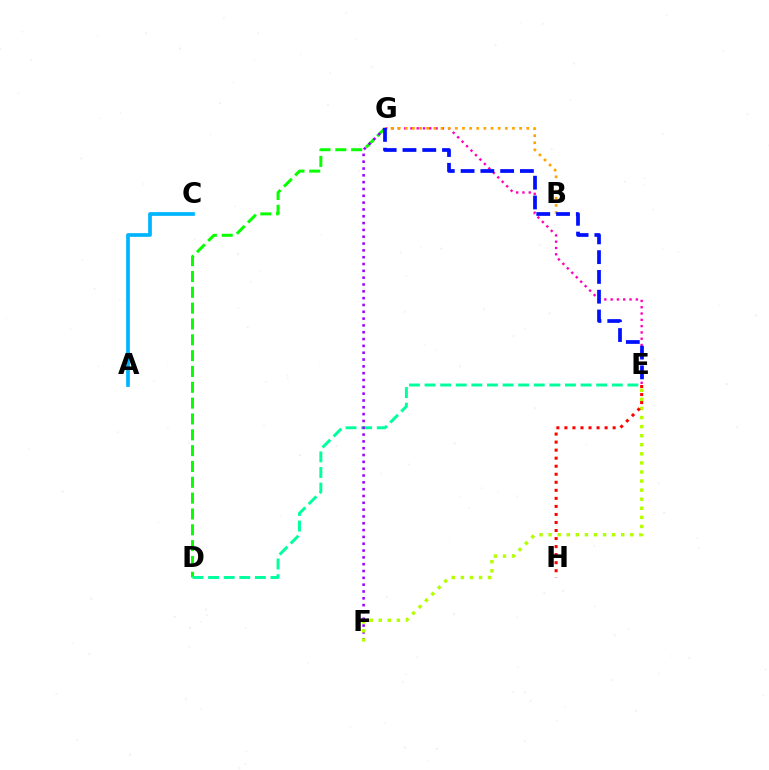{('D', 'G'): [{'color': '#08ff00', 'line_style': 'dashed', 'thickness': 2.15}], ('E', 'G'): [{'color': '#ff00bd', 'line_style': 'dotted', 'thickness': 1.71}, {'color': '#0010ff', 'line_style': 'dashed', 'thickness': 2.69}], ('D', 'E'): [{'color': '#00ff9d', 'line_style': 'dashed', 'thickness': 2.12}], ('F', 'G'): [{'color': '#9b00ff', 'line_style': 'dotted', 'thickness': 1.85}], ('E', 'F'): [{'color': '#b3ff00', 'line_style': 'dotted', 'thickness': 2.47}], ('B', 'G'): [{'color': '#ffa500', 'line_style': 'dotted', 'thickness': 1.94}], ('E', 'H'): [{'color': '#ff0000', 'line_style': 'dotted', 'thickness': 2.18}], ('A', 'C'): [{'color': '#00b5ff', 'line_style': 'solid', 'thickness': 2.67}]}